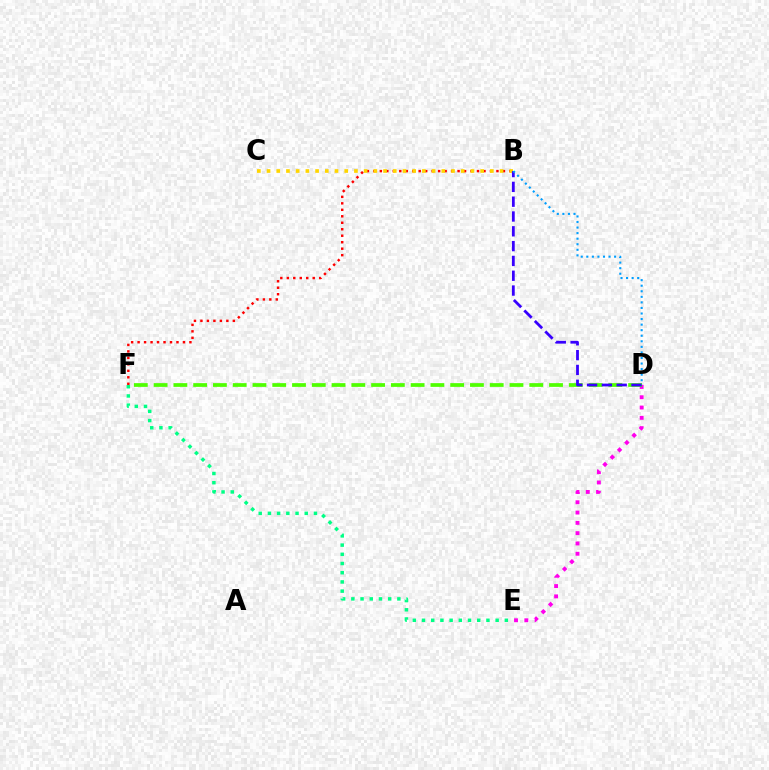{('E', 'F'): [{'color': '#00ff86', 'line_style': 'dotted', 'thickness': 2.5}], ('B', 'F'): [{'color': '#ff0000', 'line_style': 'dotted', 'thickness': 1.76}], ('B', 'C'): [{'color': '#ffd500', 'line_style': 'dotted', 'thickness': 2.64}], ('D', 'E'): [{'color': '#ff00ed', 'line_style': 'dotted', 'thickness': 2.8}], ('D', 'F'): [{'color': '#4fff00', 'line_style': 'dashed', 'thickness': 2.69}], ('B', 'D'): [{'color': '#3700ff', 'line_style': 'dashed', 'thickness': 2.01}, {'color': '#009eff', 'line_style': 'dotted', 'thickness': 1.51}]}